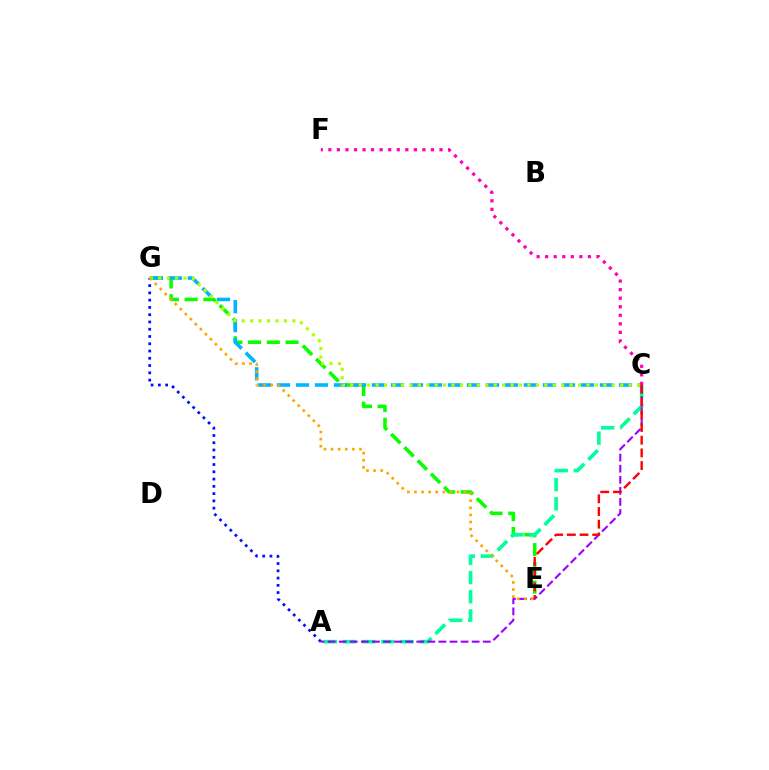{('E', 'G'): [{'color': '#08ff00', 'line_style': 'dashed', 'thickness': 2.55}, {'color': '#ffa500', 'line_style': 'dotted', 'thickness': 1.93}], ('C', 'G'): [{'color': '#00b5ff', 'line_style': 'dashed', 'thickness': 2.58}, {'color': '#b3ff00', 'line_style': 'dotted', 'thickness': 2.29}], ('A', 'G'): [{'color': '#0010ff', 'line_style': 'dotted', 'thickness': 1.97}], ('A', 'C'): [{'color': '#00ff9d', 'line_style': 'dashed', 'thickness': 2.61}, {'color': '#9b00ff', 'line_style': 'dashed', 'thickness': 1.51}], ('C', 'F'): [{'color': '#ff00bd', 'line_style': 'dotted', 'thickness': 2.32}], ('C', 'E'): [{'color': '#ff0000', 'line_style': 'dashed', 'thickness': 1.72}]}